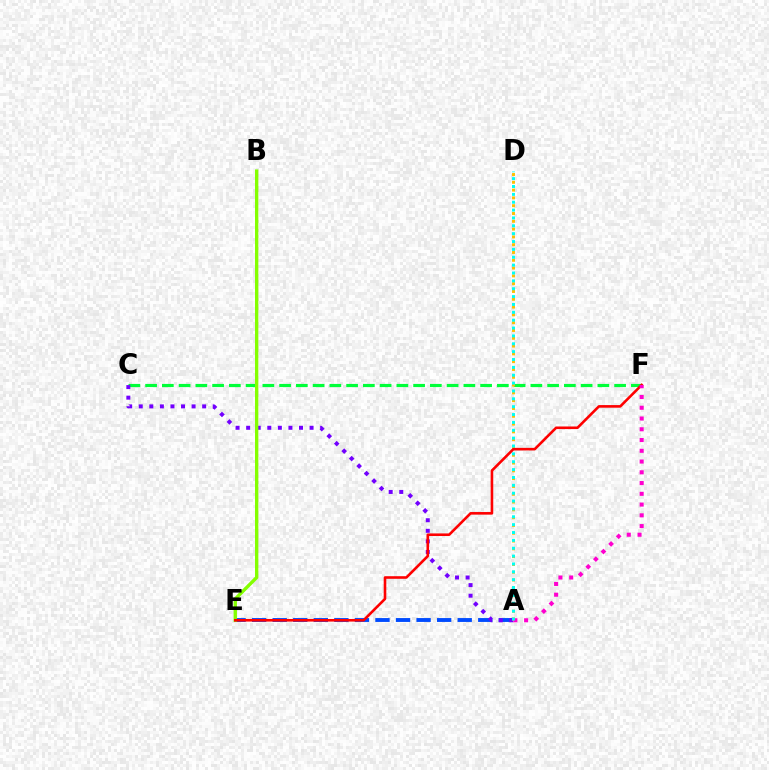{('A', 'E'): [{'color': '#004bff', 'line_style': 'dashed', 'thickness': 2.79}], ('C', 'F'): [{'color': '#00ff39', 'line_style': 'dashed', 'thickness': 2.28}], ('A', 'C'): [{'color': '#7200ff', 'line_style': 'dotted', 'thickness': 2.87}], ('A', 'D'): [{'color': '#ffbd00', 'line_style': 'dotted', 'thickness': 2.12}, {'color': '#00fff6', 'line_style': 'dotted', 'thickness': 2.14}], ('B', 'E'): [{'color': '#84ff00', 'line_style': 'solid', 'thickness': 2.41}], ('E', 'F'): [{'color': '#ff0000', 'line_style': 'solid', 'thickness': 1.87}], ('A', 'F'): [{'color': '#ff00cf', 'line_style': 'dotted', 'thickness': 2.92}]}